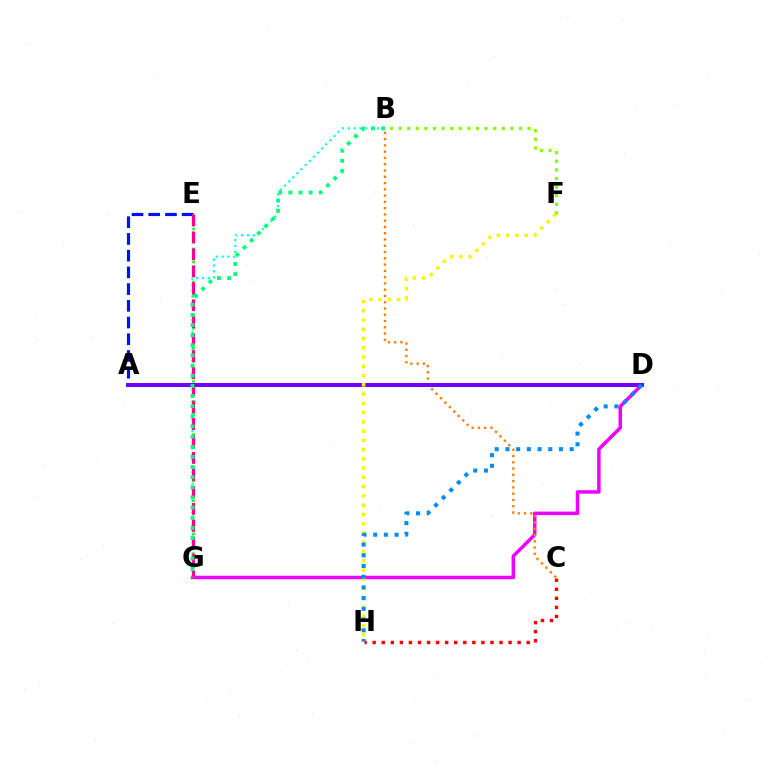{('D', 'G'): [{'color': '#ee00ff', 'line_style': 'solid', 'thickness': 2.52}], ('A', 'E'): [{'color': '#0010ff', 'line_style': 'dashed', 'thickness': 2.27}], ('B', 'G'): [{'color': '#00fff6', 'line_style': 'dotted', 'thickness': 1.59}, {'color': '#00ff74', 'line_style': 'dotted', 'thickness': 2.76}], ('B', 'F'): [{'color': '#84ff00', 'line_style': 'dotted', 'thickness': 2.34}], ('E', 'G'): [{'color': '#08ff00', 'line_style': 'dotted', 'thickness': 1.8}, {'color': '#ff0094', 'line_style': 'dashed', 'thickness': 2.3}], ('B', 'C'): [{'color': '#ff7c00', 'line_style': 'dotted', 'thickness': 1.7}], ('A', 'D'): [{'color': '#7200ff', 'line_style': 'solid', 'thickness': 2.89}], ('F', 'H'): [{'color': '#fcf500', 'line_style': 'dotted', 'thickness': 2.52}], ('D', 'H'): [{'color': '#008cff', 'line_style': 'dotted', 'thickness': 2.91}], ('C', 'H'): [{'color': '#ff0000', 'line_style': 'dotted', 'thickness': 2.46}]}